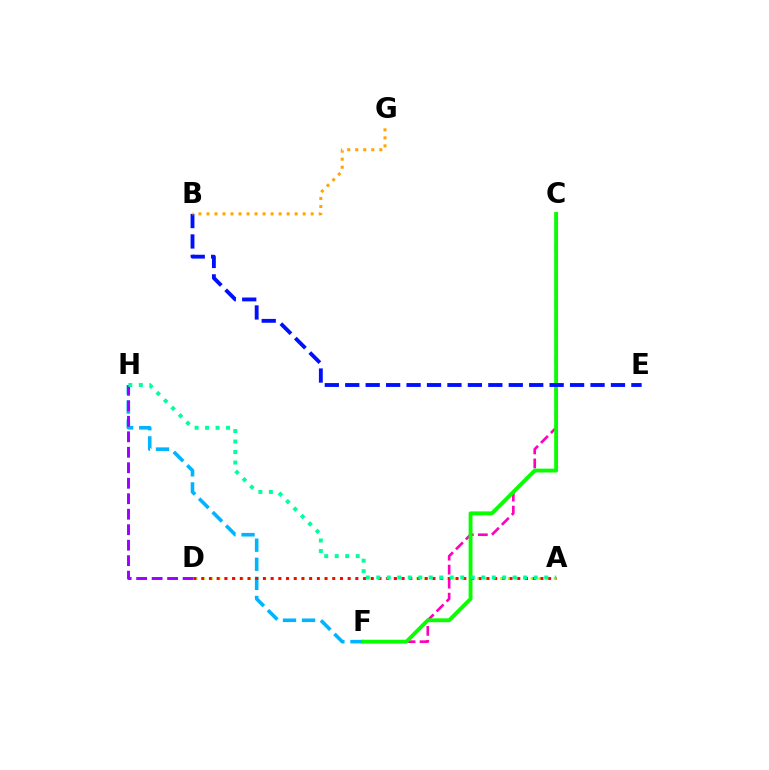{('C', 'F'): [{'color': '#ff00bd', 'line_style': 'dashed', 'thickness': 1.9}, {'color': '#08ff00', 'line_style': 'solid', 'thickness': 2.78}], ('A', 'D'): [{'color': '#b3ff00', 'line_style': 'dotted', 'thickness': 2.07}, {'color': '#ff0000', 'line_style': 'dotted', 'thickness': 2.1}], ('F', 'H'): [{'color': '#00b5ff', 'line_style': 'dashed', 'thickness': 2.59}], ('B', 'E'): [{'color': '#0010ff', 'line_style': 'dashed', 'thickness': 2.78}], ('B', 'G'): [{'color': '#ffa500', 'line_style': 'dotted', 'thickness': 2.18}], ('D', 'H'): [{'color': '#9b00ff', 'line_style': 'dashed', 'thickness': 2.1}], ('A', 'H'): [{'color': '#00ff9d', 'line_style': 'dotted', 'thickness': 2.85}]}